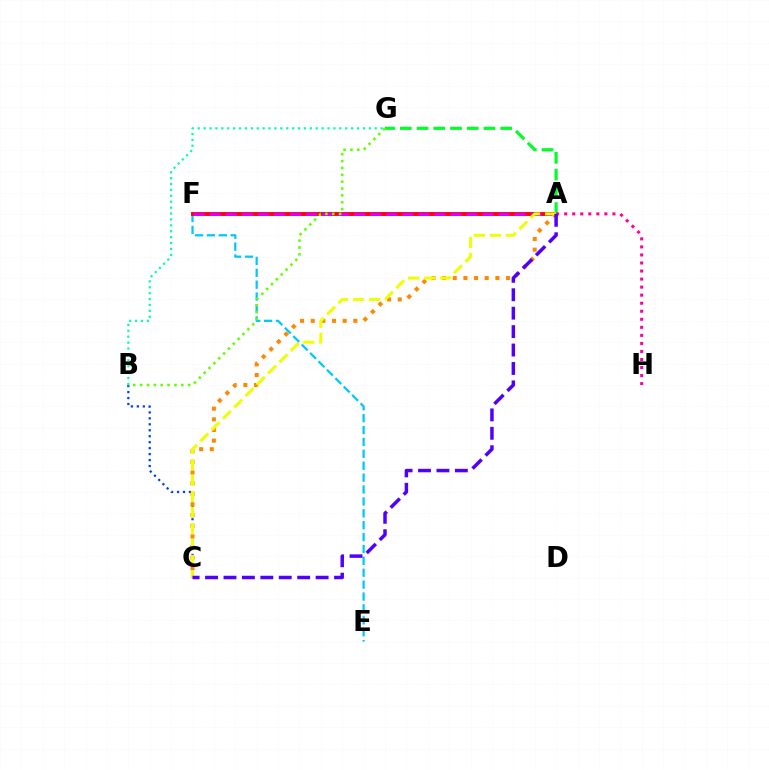{('B', 'C'): [{'color': '#003fff', 'line_style': 'dotted', 'thickness': 1.62}], ('E', 'F'): [{'color': '#00c7ff', 'line_style': 'dashed', 'thickness': 1.62}], ('A', 'F'): [{'color': '#ff0000', 'line_style': 'solid', 'thickness': 2.79}, {'color': '#d600ff', 'line_style': 'dashed', 'thickness': 2.18}], ('A', 'C'): [{'color': '#ff8800', 'line_style': 'dotted', 'thickness': 2.89}, {'color': '#eeff00', 'line_style': 'dashed', 'thickness': 2.17}, {'color': '#4f00ff', 'line_style': 'dashed', 'thickness': 2.5}], ('A', 'G'): [{'color': '#00ff27', 'line_style': 'dashed', 'thickness': 2.27}], ('B', 'G'): [{'color': '#00ffaf', 'line_style': 'dotted', 'thickness': 1.6}, {'color': '#66ff00', 'line_style': 'dotted', 'thickness': 1.86}], ('A', 'H'): [{'color': '#ff00a0', 'line_style': 'dotted', 'thickness': 2.18}]}